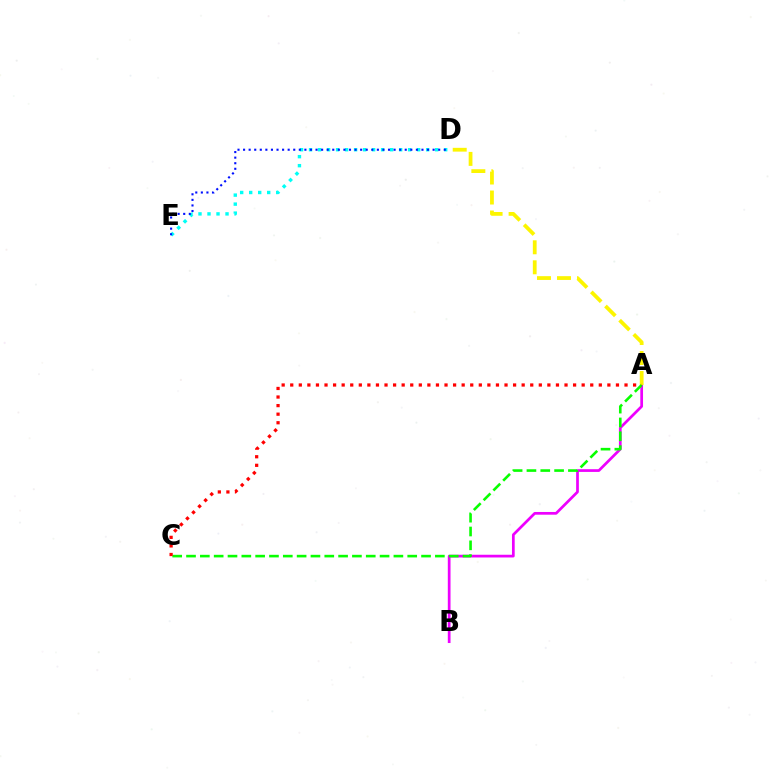{('A', 'B'): [{'color': '#ee00ff', 'line_style': 'solid', 'thickness': 1.96}], ('A', 'D'): [{'color': '#fcf500', 'line_style': 'dashed', 'thickness': 2.72}], ('A', 'C'): [{'color': '#08ff00', 'line_style': 'dashed', 'thickness': 1.88}, {'color': '#ff0000', 'line_style': 'dotted', 'thickness': 2.33}], ('D', 'E'): [{'color': '#00fff6', 'line_style': 'dotted', 'thickness': 2.45}, {'color': '#0010ff', 'line_style': 'dotted', 'thickness': 1.51}]}